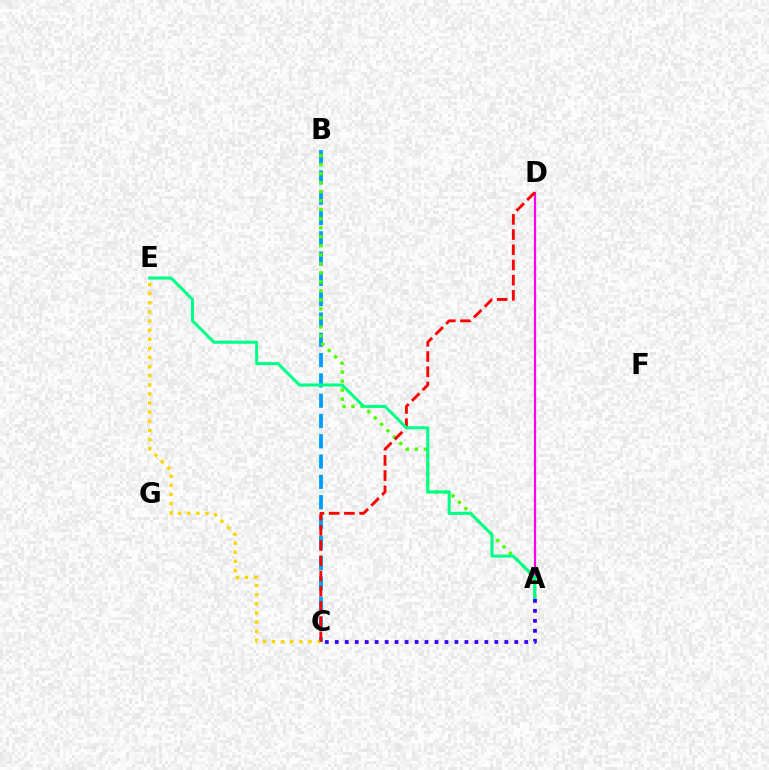{('B', 'C'): [{'color': '#009eff', 'line_style': 'dashed', 'thickness': 2.76}], ('A', 'B'): [{'color': '#4fff00', 'line_style': 'dotted', 'thickness': 2.45}], ('C', 'E'): [{'color': '#ffd500', 'line_style': 'dotted', 'thickness': 2.48}], ('A', 'D'): [{'color': '#ff00ed', 'line_style': 'solid', 'thickness': 1.59}], ('C', 'D'): [{'color': '#ff0000', 'line_style': 'dashed', 'thickness': 2.07}], ('A', 'E'): [{'color': '#00ff86', 'line_style': 'solid', 'thickness': 2.21}], ('A', 'C'): [{'color': '#3700ff', 'line_style': 'dotted', 'thickness': 2.71}]}